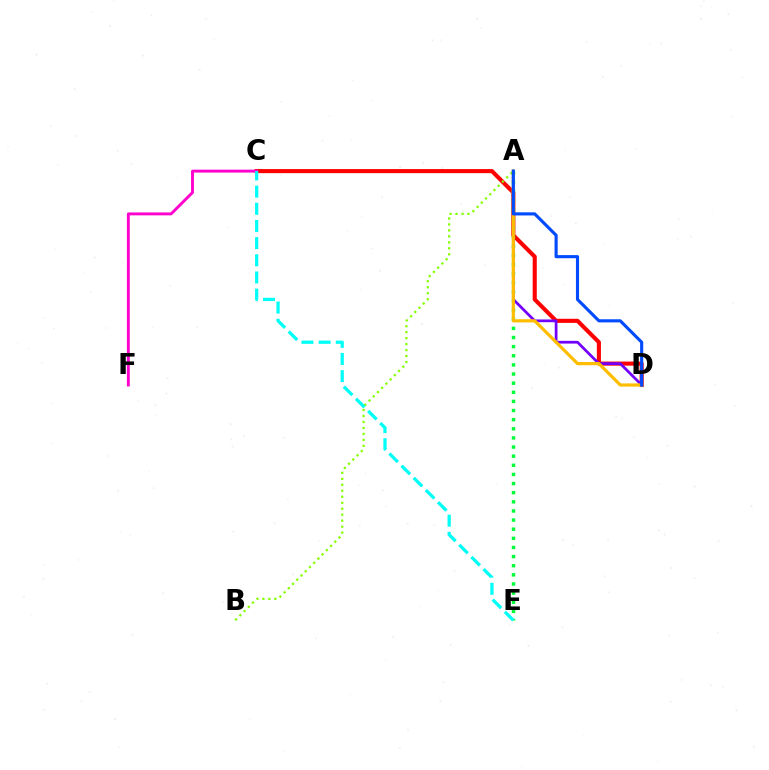{('C', 'D'): [{'color': '#ff0000', 'line_style': 'solid', 'thickness': 2.95}], ('A', 'B'): [{'color': '#84ff00', 'line_style': 'dotted', 'thickness': 1.62}], ('C', 'F'): [{'color': '#ff00cf', 'line_style': 'solid', 'thickness': 2.09}], ('A', 'E'): [{'color': '#00ff39', 'line_style': 'dotted', 'thickness': 2.48}], ('A', 'D'): [{'color': '#7200ff', 'line_style': 'solid', 'thickness': 1.97}, {'color': '#ffbd00', 'line_style': 'solid', 'thickness': 2.3}, {'color': '#004bff', 'line_style': 'solid', 'thickness': 2.25}], ('C', 'E'): [{'color': '#00fff6', 'line_style': 'dashed', 'thickness': 2.33}]}